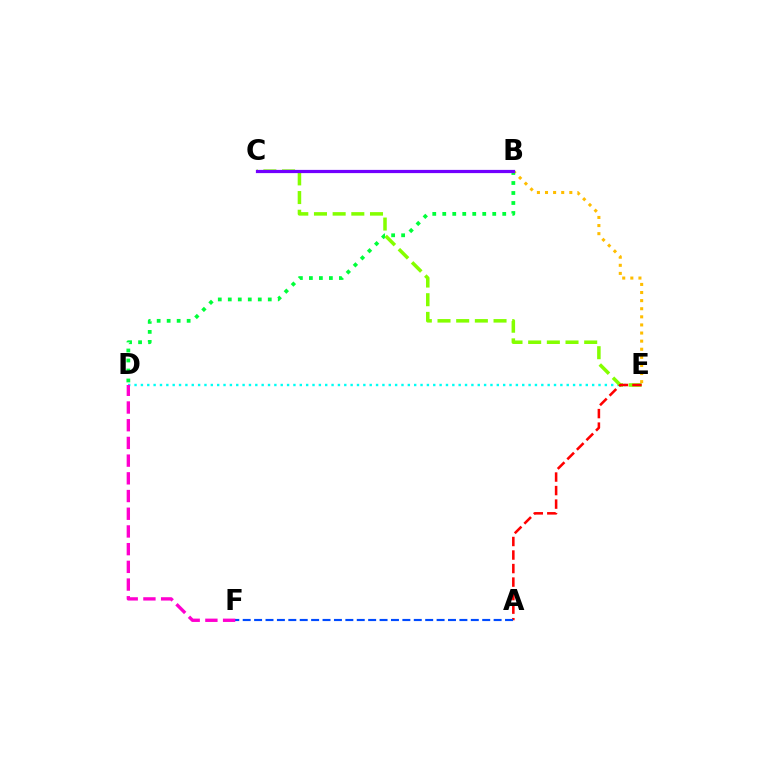{('D', 'E'): [{'color': '#00fff6', 'line_style': 'dotted', 'thickness': 1.73}], ('B', 'E'): [{'color': '#ffbd00', 'line_style': 'dotted', 'thickness': 2.2}], ('B', 'D'): [{'color': '#00ff39', 'line_style': 'dotted', 'thickness': 2.72}], ('C', 'E'): [{'color': '#84ff00', 'line_style': 'dashed', 'thickness': 2.54}], ('A', 'E'): [{'color': '#ff0000', 'line_style': 'dashed', 'thickness': 1.84}], ('B', 'C'): [{'color': '#7200ff', 'line_style': 'solid', 'thickness': 2.32}], ('A', 'F'): [{'color': '#004bff', 'line_style': 'dashed', 'thickness': 1.55}], ('D', 'F'): [{'color': '#ff00cf', 'line_style': 'dashed', 'thickness': 2.41}]}